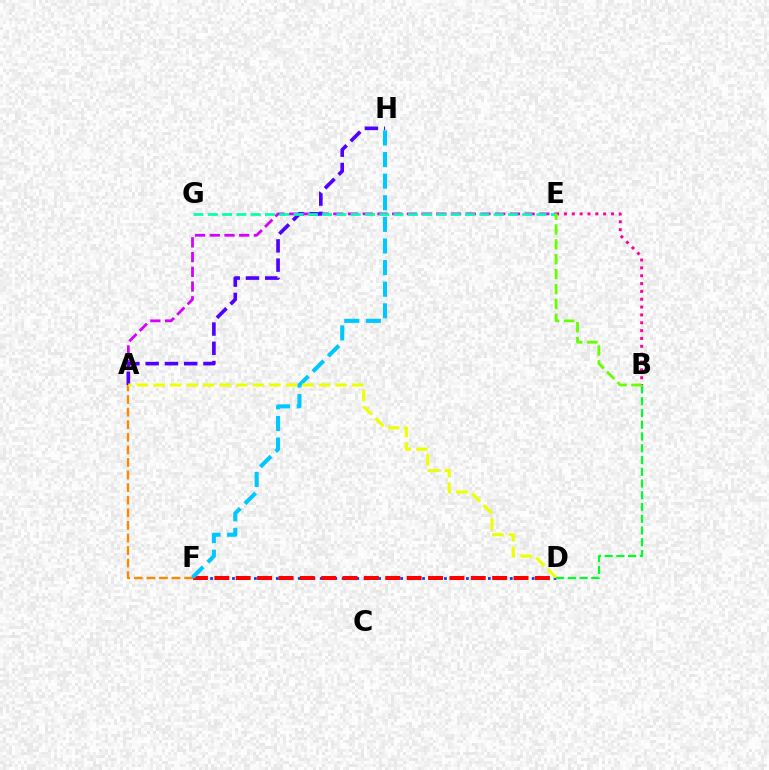{('A', 'E'): [{'color': '#d600ff', 'line_style': 'dashed', 'thickness': 2.0}], ('A', 'H'): [{'color': '#4f00ff', 'line_style': 'dashed', 'thickness': 2.62}], ('A', 'F'): [{'color': '#ff8800', 'line_style': 'dashed', 'thickness': 1.71}], ('B', 'E'): [{'color': '#ff00a0', 'line_style': 'dotted', 'thickness': 2.13}, {'color': '#66ff00', 'line_style': 'dashed', 'thickness': 2.02}], ('D', 'F'): [{'color': '#003fff', 'line_style': 'dotted', 'thickness': 1.99}, {'color': '#ff0000', 'line_style': 'dashed', 'thickness': 2.9}], ('B', 'D'): [{'color': '#00ff27', 'line_style': 'dashed', 'thickness': 1.6}], ('E', 'G'): [{'color': '#00ffaf', 'line_style': 'dashed', 'thickness': 1.94}], ('F', 'H'): [{'color': '#00c7ff', 'line_style': 'dashed', 'thickness': 2.94}], ('A', 'D'): [{'color': '#eeff00', 'line_style': 'dashed', 'thickness': 2.25}]}